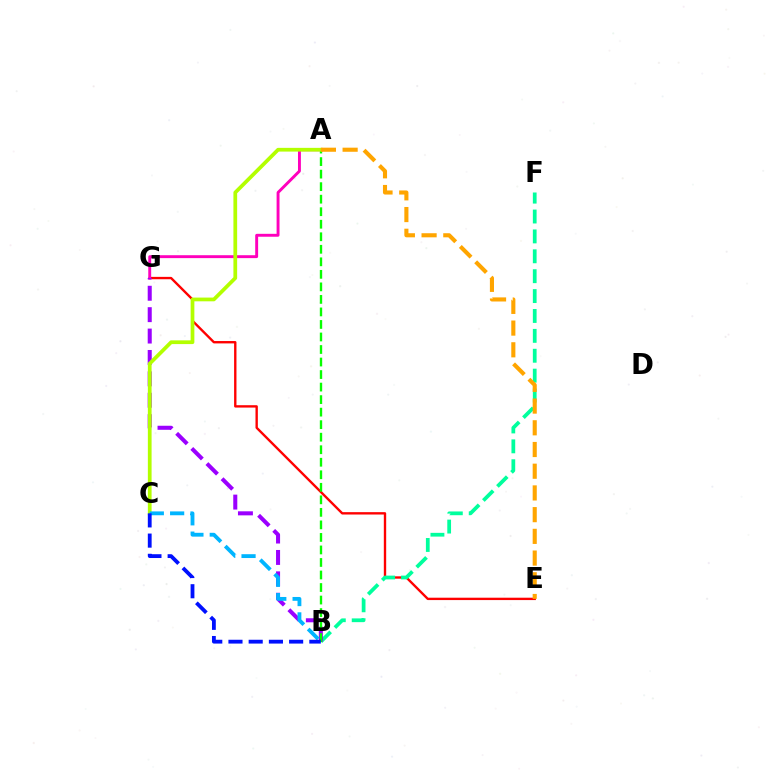{('E', 'G'): [{'color': '#ff0000', 'line_style': 'solid', 'thickness': 1.71}], ('B', 'F'): [{'color': '#00ff9d', 'line_style': 'dashed', 'thickness': 2.7}], ('A', 'G'): [{'color': '#ff00bd', 'line_style': 'solid', 'thickness': 2.1}], ('B', 'G'): [{'color': '#9b00ff', 'line_style': 'dashed', 'thickness': 2.91}], ('A', 'B'): [{'color': '#08ff00', 'line_style': 'dashed', 'thickness': 1.7}], ('A', 'C'): [{'color': '#b3ff00', 'line_style': 'solid', 'thickness': 2.69}], ('A', 'E'): [{'color': '#ffa500', 'line_style': 'dashed', 'thickness': 2.95}], ('B', 'C'): [{'color': '#00b5ff', 'line_style': 'dashed', 'thickness': 2.76}, {'color': '#0010ff', 'line_style': 'dashed', 'thickness': 2.75}]}